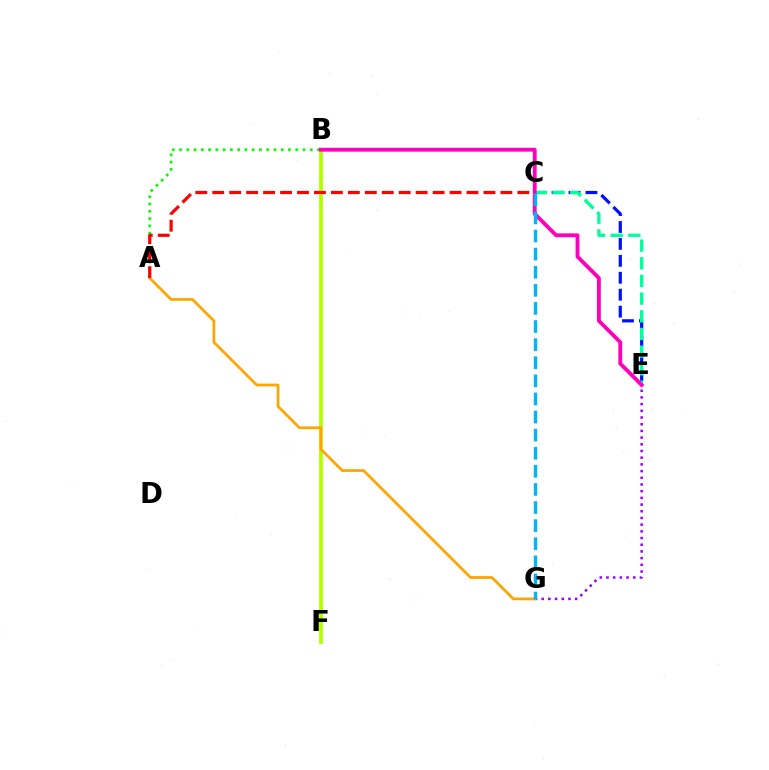{('C', 'E'): [{'color': '#0010ff', 'line_style': 'dashed', 'thickness': 2.3}, {'color': '#00ff9d', 'line_style': 'dashed', 'thickness': 2.4}], ('E', 'G'): [{'color': '#9b00ff', 'line_style': 'dotted', 'thickness': 1.82}], ('A', 'B'): [{'color': '#08ff00', 'line_style': 'dotted', 'thickness': 1.97}], ('B', 'F'): [{'color': '#b3ff00', 'line_style': 'solid', 'thickness': 2.7}], ('A', 'G'): [{'color': '#ffa500', 'line_style': 'solid', 'thickness': 1.97}], ('B', 'E'): [{'color': '#ff00bd', 'line_style': 'solid', 'thickness': 2.76}], ('C', 'G'): [{'color': '#00b5ff', 'line_style': 'dashed', 'thickness': 2.46}], ('A', 'C'): [{'color': '#ff0000', 'line_style': 'dashed', 'thickness': 2.3}]}